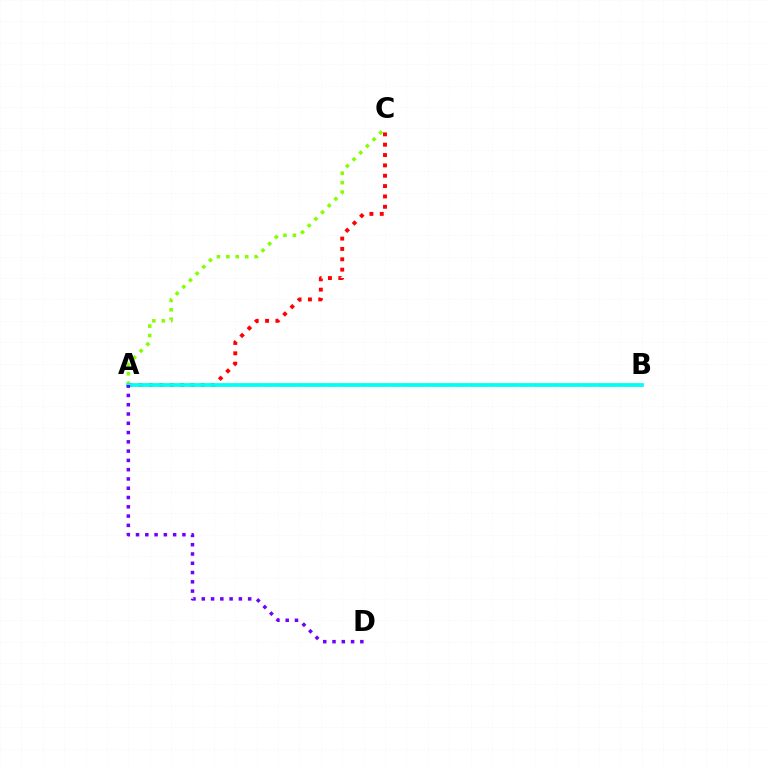{('A', 'C'): [{'color': '#84ff00', 'line_style': 'dotted', 'thickness': 2.56}, {'color': '#ff0000', 'line_style': 'dotted', 'thickness': 2.81}], ('A', 'B'): [{'color': '#00fff6', 'line_style': 'solid', 'thickness': 2.71}], ('A', 'D'): [{'color': '#7200ff', 'line_style': 'dotted', 'thickness': 2.52}]}